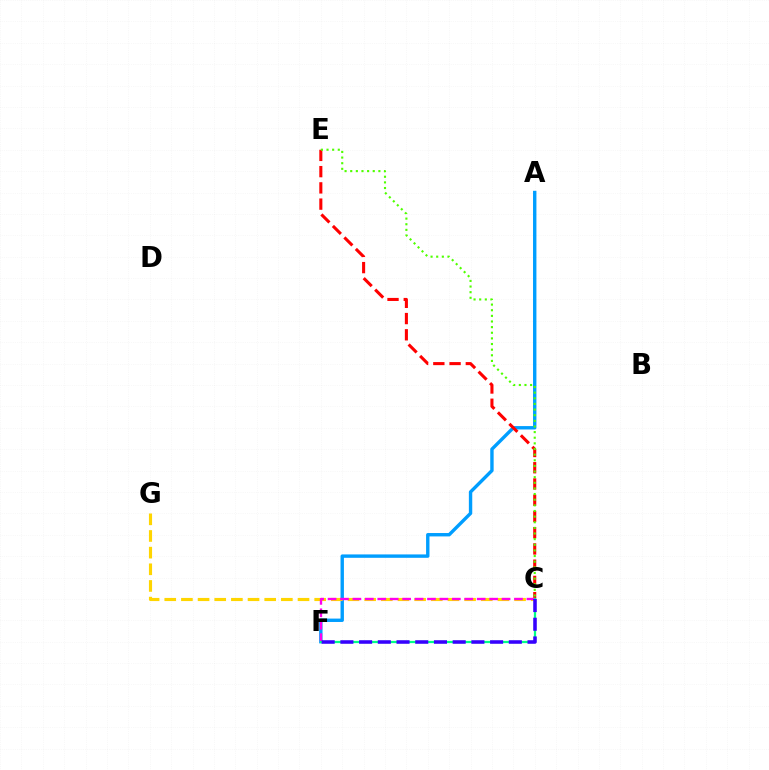{('A', 'F'): [{'color': '#009eff', 'line_style': 'solid', 'thickness': 2.44}], ('C', 'E'): [{'color': '#ff0000', 'line_style': 'dashed', 'thickness': 2.21}, {'color': '#4fff00', 'line_style': 'dotted', 'thickness': 1.53}], ('C', 'G'): [{'color': '#ffd500', 'line_style': 'dashed', 'thickness': 2.26}], ('C', 'F'): [{'color': '#ff00ed', 'line_style': 'dashed', 'thickness': 1.69}, {'color': '#00ff86', 'line_style': 'solid', 'thickness': 1.61}, {'color': '#3700ff', 'line_style': 'dashed', 'thickness': 2.54}]}